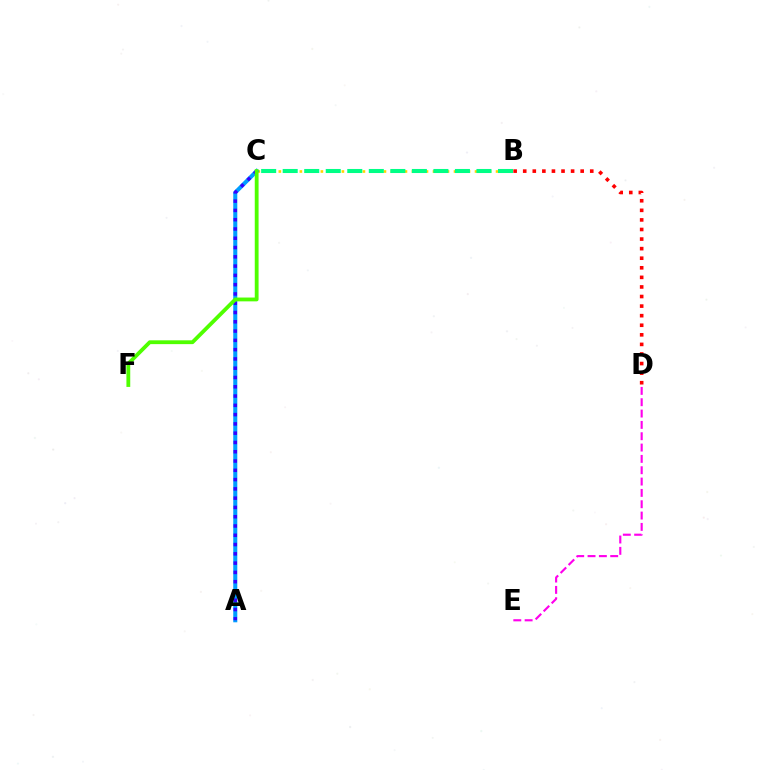{('B', 'C'): [{'color': '#ffd500', 'line_style': 'dotted', 'thickness': 1.9}, {'color': '#00ff86', 'line_style': 'dashed', 'thickness': 2.92}], ('D', 'E'): [{'color': '#ff00ed', 'line_style': 'dashed', 'thickness': 1.54}], ('B', 'D'): [{'color': '#ff0000', 'line_style': 'dotted', 'thickness': 2.6}], ('A', 'C'): [{'color': '#009eff', 'line_style': 'solid', 'thickness': 2.91}, {'color': '#3700ff', 'line_style': 'dotted', 'thickness': 2.52}], ('C', 'F'): [{'color': '#4fff00', 'line_style': 'solid', 'thickness': 2.74}]}